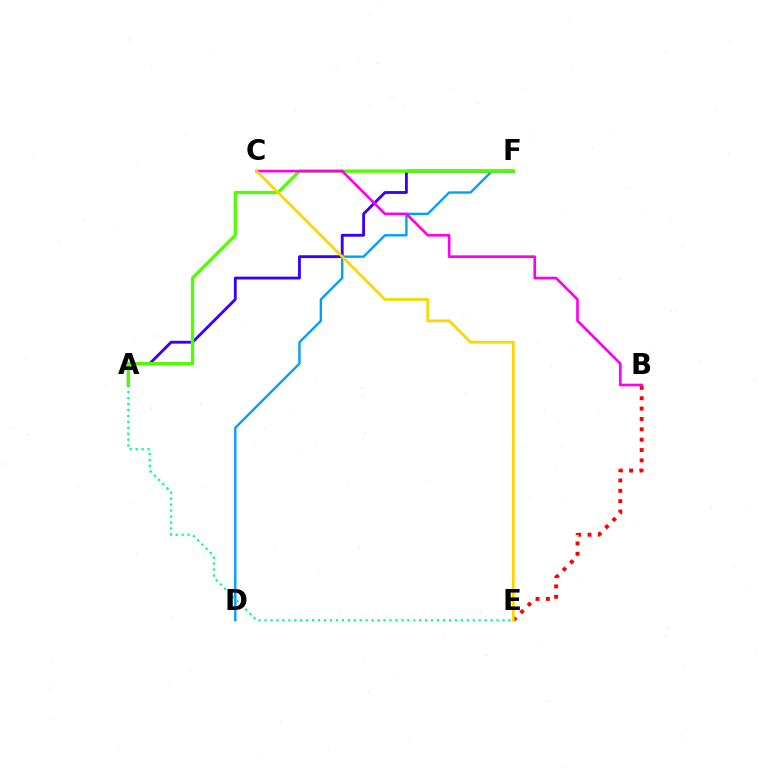{('B', 'E'): [{'color': '#ff0000', 'line_style': 'dotted', 'thickness': 2.82}], ('A', 'F'): [{'color': '#3700ff', 'line_style': 'solid', 'thickness': 2.04}, {'color': '#4fff00', 'line_style': 'solid', 'thickness': 2.36}], ('D', 'F'): [{'color': '#009eff', 'line_style': 'solid', 'thickness': 1.7}], ('A', 'E'): [{'color': '#00ff86', 'line_style': 'dotted', 'thickness': 1.62}], ('B', 'C'): [{'color': '#ff00ed', 'line_style': 'solid', 'thickness': 1.92}], ('C', 'E'): [{'color': '#ffd500', 'line_style': 'solid', 'thickness': 1.98}]}